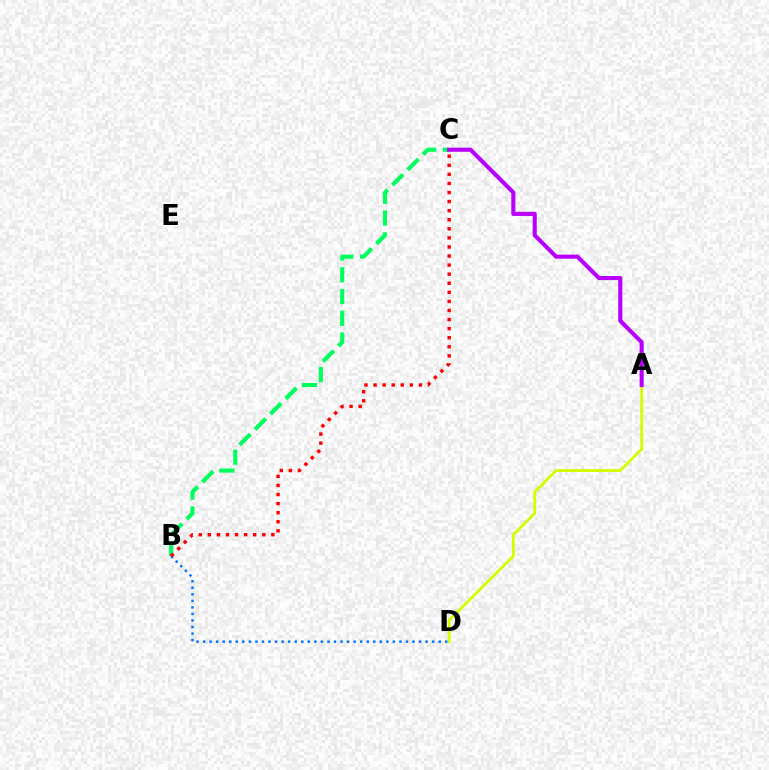{('B', 'C'): [{'color': '#00ff5c', 'line_style': 'dashed', 'thickness': 2.95}, {'color': '#ff0000', 'line_style': 'dotted', 'thickness': 2.47}], ('B', 'D'): [{'color': '#0074ff', 'line_style': 'dotted', 'thickness': 1.78}], ('A', 'D'): [{'color': '#d1ff00', 'line_style': 'solid', 'thickness': 2.04}], ('A', 'C'): [{'color': '#b900ff', 'line_style': 'solid', 'thickness': 2.95}]}